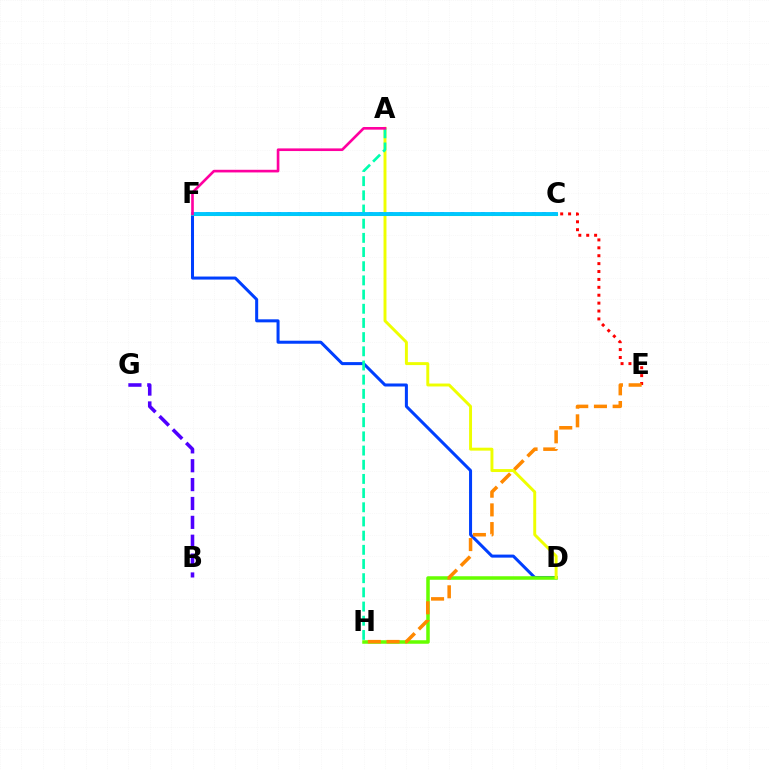{('D', 'F'): [{'color': '#003fff', 'line_style': 'solid', 'thickness': 2.18}], ('B', 'G'): [{'color': '#4f00ff', 'line_style': 'dashed', 'thickness': 2.56}], ('D', 'H'): [{'color': '#66ff00', 'line_style': 'solid', 'thickness': 2.54}], ('C', 'E'): [{'color': '#ff0000', 'line_style': 'dotted', 'thickness': 2.15}], ('C', 'F'): [{'color': '#d600ff', 'line_style': 'dotted', 'thickness': 2.77}, {'color': '#00ff27', 'line_style': 'solid', 'thickness': 2.2}, {'color': '#00c7ff', 'line_style': 'solid', 'thickness': 2.8}], ('A', 'D'): [{'color': '#eeff00', 'line_style': 'solid', 'thickness': 2.12}], ('A', 'H'): [{'color': '#00ffaf', 'line_style': 'dashed', 'thickness': 1.93}], ('E', 'H'): [{'color': '#ff8800', 'line_style': 'dashed', 'thickness': 2.54}], ('A', 'F'): [{'color': '#ff00a0', 'line_style': 'solid', 'thickness': 1.9}]}